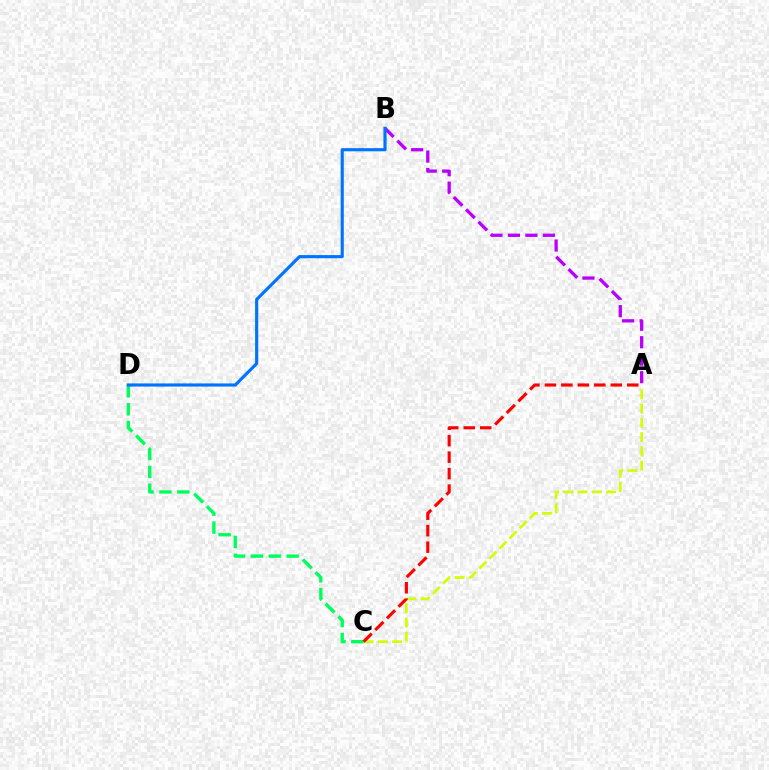{('A', 'C'): [{'color': '#d1ff00', 'line_style': 'dashed', 'thickness': 1.94}, {'color': '#ff0000', 'line_style': 'dashed', 'thickness': 2.24}], ('A', 'B'): [{'color': '#b900ff', 'line_style': 'dashed', 'thickness': 2.37}], ('C', 'D'): [{'color': '#00ff5c', 'line_style': 'dashed', 'thickness': 2.43}], ('B', 'D'): [{'color': '#0074ff', 'line_style': 'solid', 'thickness': 2.27}]}